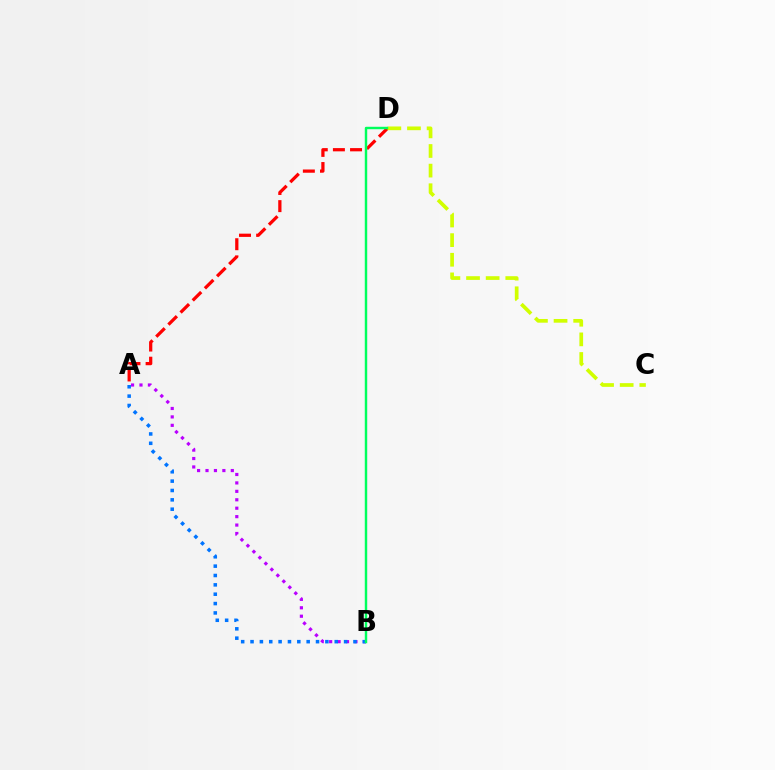{('A', 'B'): [{'color': '#b900ff', 'line_style': 'dotted', 'thickness': 2.29}, {'color': '#0074ff', 'line_style': 'dotted', 'thickness': 2.54}], ('A', 'D'): [{'color': '#ff0000', 'line_style': 'dashed', 'thickness': 2.33}], ('C', 'D'): [{'color': '#d1ff00', 'line_style': 'dashed', 'thickness': 2.67}], ('B', 'D'): [{'color': '#00ff5c', 'line_style': 'solid', 'thickness': 1.75}]}